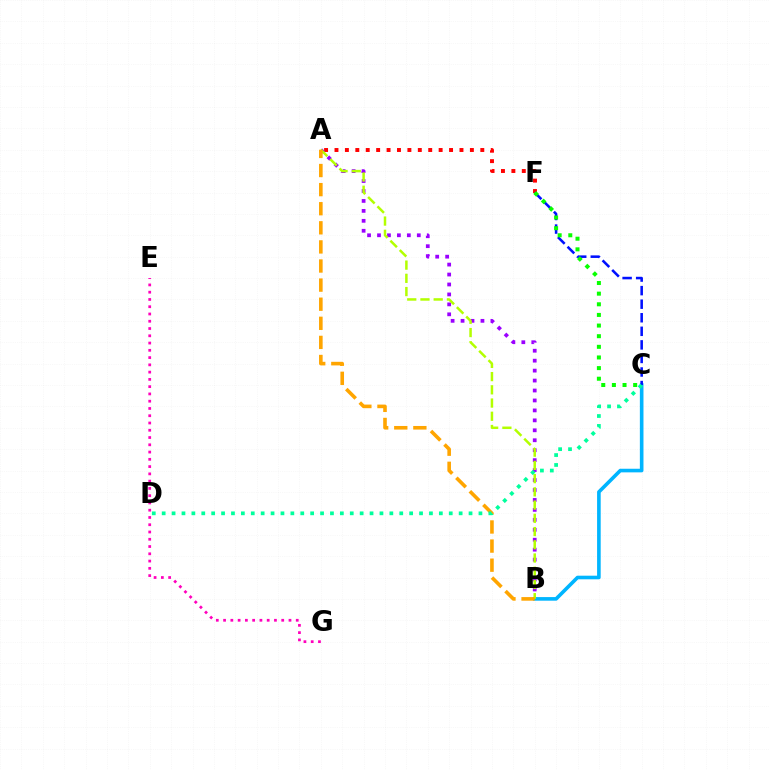{('A', 'F'): [{'color': '#ff0000', 'line_style': 'dotted', 'thickness': 2.83}], ('A', 'B'): [{'color': '#9b00ff', 'line_style': 'dotted', 'thickness': 2.7}, {'color': '#b3ff00', 'line_style': 'dashed', 'thickness': 1.8}, {'color': '#ffa500', 'line_style': 'dashed', 'thickness': 2.59}], ('B', 'C'): [{'color': '#00b5ff', 'line_style': 'solid', 'thickness': 2.6}], ('E', 'G'): [{'color': '#ff00bd', 'line_style': 'dotted', 'thickness': 1.97}], ('C', 'F'): [{'color': '#0010ff', 'line_style': 'dashed', 'thickness': 1.84}, {'color': '#08ff00', 'line_style': 'dotted', 'thickness': 2.89}], ('C', 'D'): [{'color': '#00ff9d', 'line_style': 'dotted', 'thickness': 2.69}]}